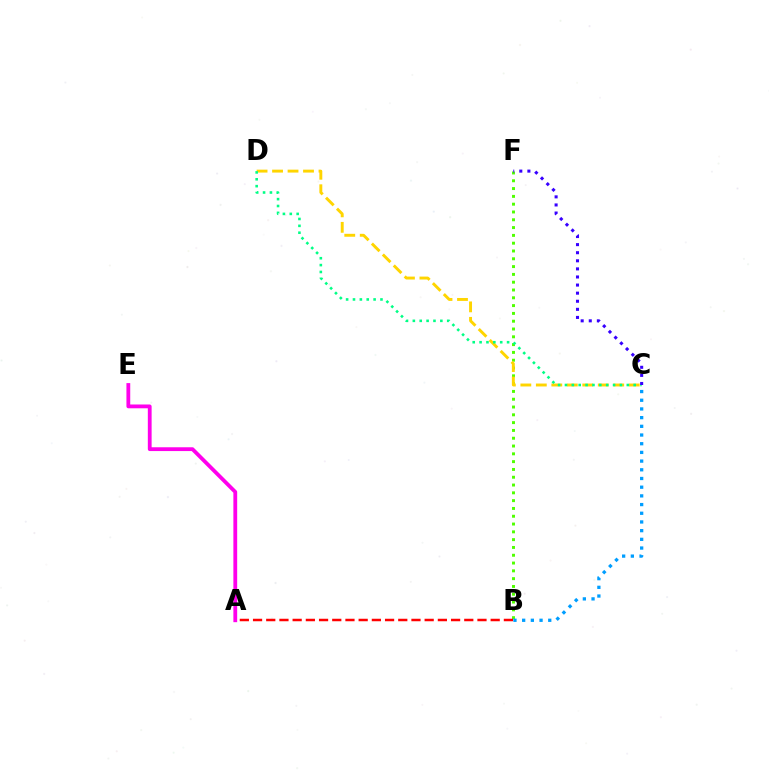{('B', 'F'): [{'color': '#4fff00', 'line_style': 'dotted', 'thickness': 2.12}], ('C', 'D'): [{'color': '#ffd500', 'line_style': 'dashed', 'thickness': 2.1}, {'color': '#00ff86', 'line_style': 'dotted', 'thickness': 1.87}], ('A', 'B'): [{'color': '#ff0000', 'line_style': 'dashed', 'thickness': 1.79}], ('B', 'C'): [{'color': '#009eff', 'line_style': 'dotted', 'thickness': 2.36}], ('C', 'F'): [{'color': '#3700ff', 'line_style': 'dotted', 'thickness': 2.2}], ('A', 'E'): [{'color': '#ff00ed', 'line_style': 'solid', 'thickness': 2.74}]}